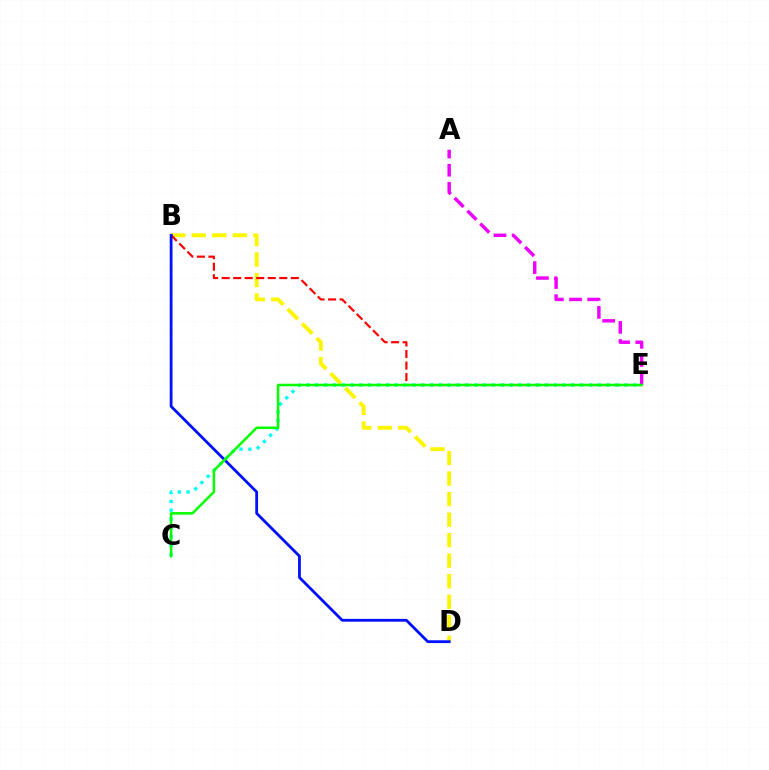{('B', 'D'): [{'color': '#fcf500', 'line_style': 'dashed', 'thickness': 2.79}, {'color': '#0010ff', 'line_style': 'solid', 'thickness': 2.0}], ('B', 'E'): [{'color': '#ff0000', 'line_style': 'dashed', 'thickness': 1.57}], ('C', 'E'): [{'color': '#00fff6', 'line_style': 'dotted', 'thickness': 2.4}, {'color': '#08ff00', 'line_style': 'solid', 'thickness': 1.83}], ('A', 'E'): [{'color': '#ee00ff', 'line_style': 'dashed', 'thickness': 2.47}]}